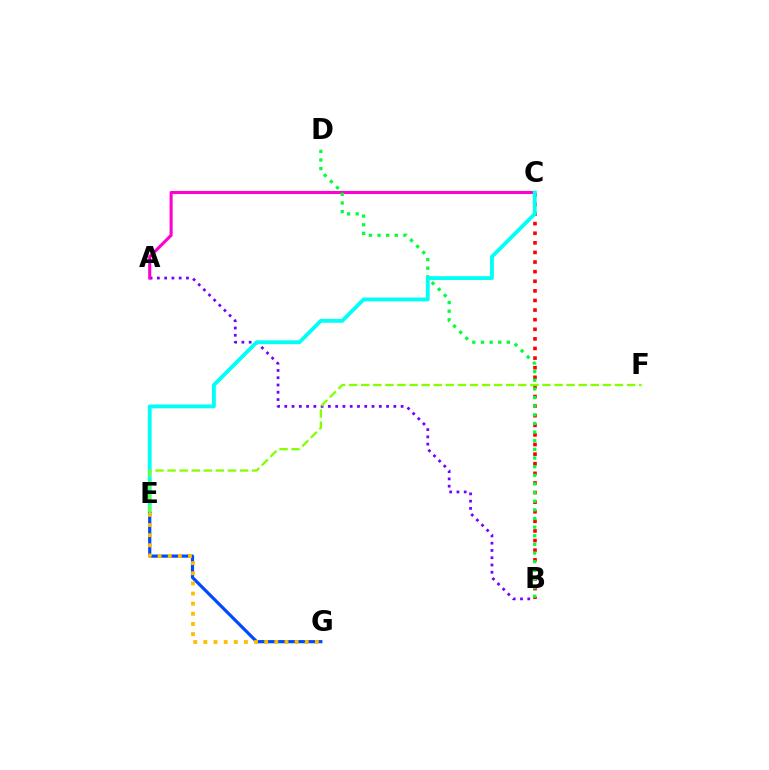{('A', 'B'): [{'color': '#7200ff', 'line_style': 'dotted', 'thickness': 1.98}], ('B', 'C'): [{'color': '#ff0000', 'line_style': 'dotted', 'thickness': 2.61}], ('A', 'C'): [{'color': '#ff00cf', 'line_style': 'solid', 'thickness': 2.21}], ('B', 'D'): [{'color': '#00ff39', 'line_style': 'dotted', 'thickness': 2.35}], ('C', 'E'): [{'color': '#00fff6', 'line_style': 'solid', 'thickness': 2.76}], ('E', 'G'): [{'color': '#004bff', 'line_style': 'solid', 'thickness': 2.3}, {'color': '#ffbd00', 'line_style': 'dotted', 'thickness': 2.75}], ('E', 'F'): [{'color': '#84ff00', 'line_style': 'dashed', 'thickness': 1.64}]}